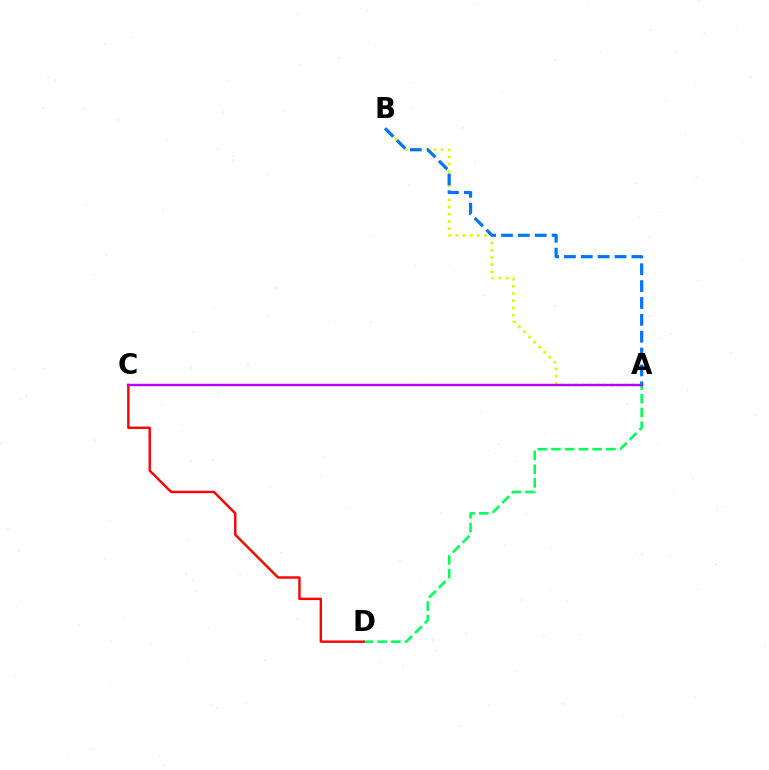{('A', 'B'): [{'color': '#d1ff00', 'line_style': 'dotted', 'thickness': 1.95}, {'color': '#0074ff', 'line_style': 'dashed', 'thickness': 2.29}], ('A', 'D'): [{'color': '#00ff5c', 'line_style': 'dashed', 'thickness': 1.87}], ('C', 'D'): [{'color': '#ff0000', 'line_style': 'solid', 'thickness': 1.73}], ('A', 'C'): [{'color': '#b900ff', 'line_style': 'solid', 'thickness': 1.74}]}